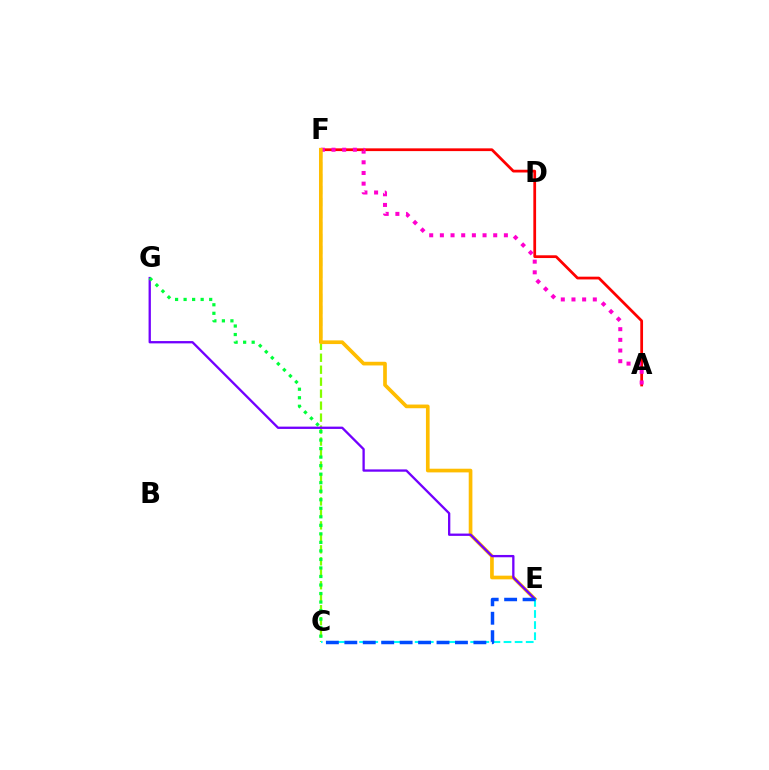{('C', 'F'): [{'color': '#84ff00', 'line_style': 'dashed', 'thickness': 1.63}], ('A', 'F'): [{'color': '#ff0000', 'line_style': 'solid', 'thickness': 1.98}, {'color': '#ff00cf', 'line_style': 'dotted', 'thickness': 2.9}], ('E', 'F'): [{'color': '#ffbd00', 'line_style': 'solid', 'thickness': 2.65}], ('E', 'G'): [{'color': '#7200ff', 'line_style': 'solid', 'thickness': 1.66}], ('C', 'E'): [{'color': '#00fff6', 'line_style': 'dashed', 'thickness': 1.51}, {'color': '#004bff', 'line_style': 'dashed', 'thickness': 2.5}], ('C', 'G'): [{'color': '#00ff39', 'line_style': 'dotted', 'thickness': 2.32}]}